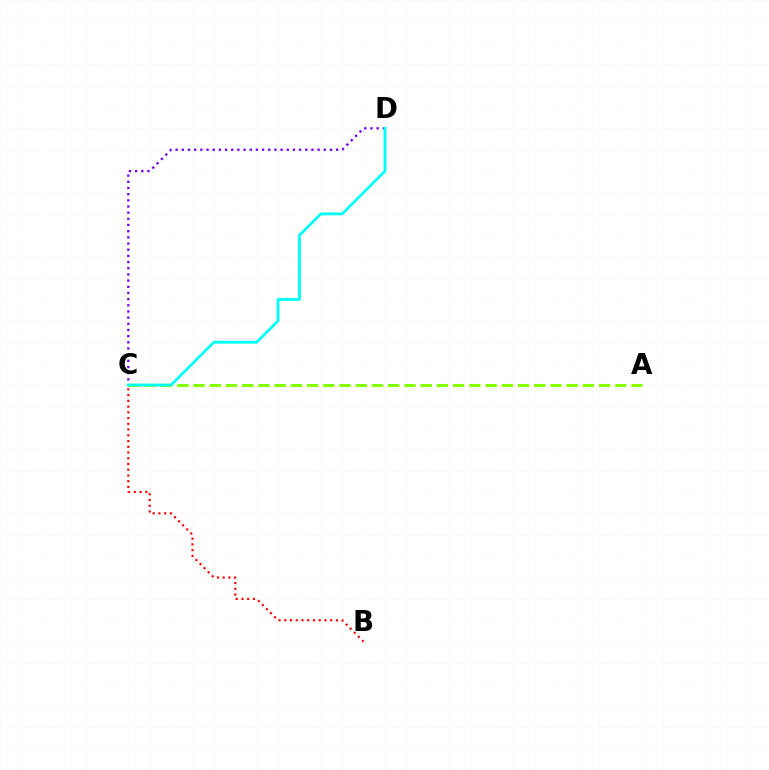{('A', 'C'): [{'color': '#84ff00', 'line_style': 'dashed', 'thickness': 2.2}], ('B', 'C'): [{'color': '#ff0000', 'line_style': 'dotted', 'thickness': 1.56}], ('C', 'D'): [{'color': '#7200ff', 'line_style': 'dotted', 'thickness': 1.68}, {'color': '#00fff6', 'line_style': 'solid', 'thickness': 2.03}]}